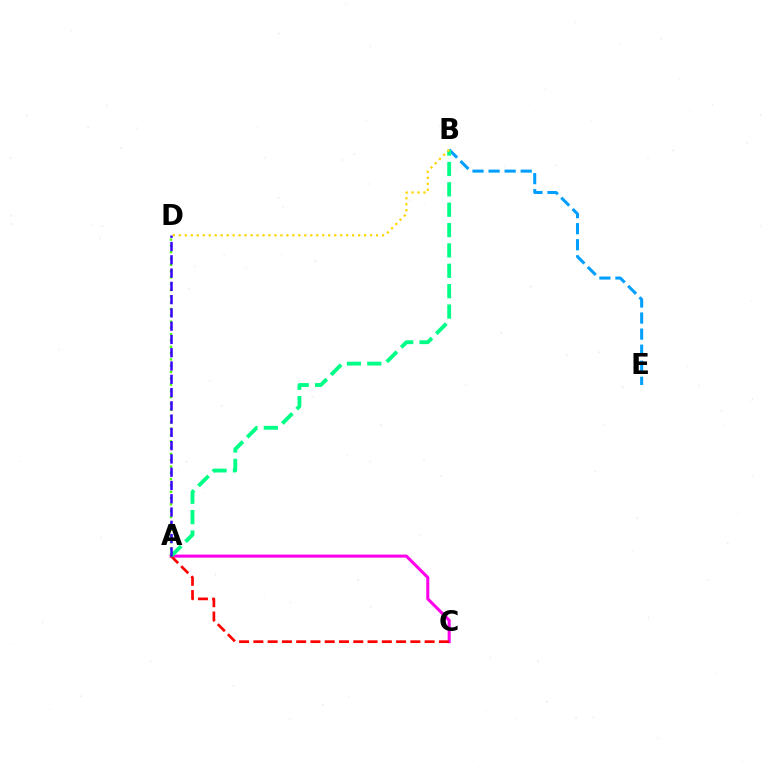{('A', 'C'): [{'color': '#ff00ed', 'line_style': 'solid', 'thickness': 2.19}, {'color': '#ff0000', 'line_style': 'dashed', 'thickness': 1.94}], ('B', 'E'): [{'color': '#009eff', 'line_style': 'dashed', 'thickness': 2.18}], ('A', 'B'): [{'color': '#00ff86', 'line_style': 'dashed', 'thickness': 2.77}], ('A', 'D'): [{'color': '#4fff00', 'line_style': 'dotted', 'thickness': 1.71}, {'color': '#3700ff', 'line_style': 'dashed', 'thickness': 1.8}], ('B', 'D'): [{'color': '#ffd500', 'line_style': 'dotted', 'thickness': 1.62}]}